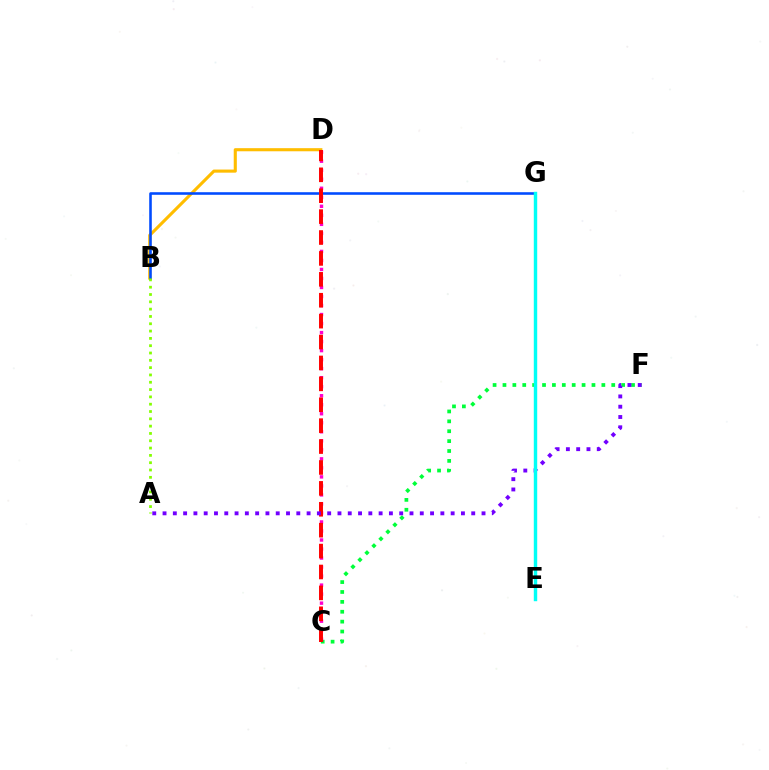{('C', 'F'): [{'color': '#00ff39', 'line_style': 'dotted', 'thickness': 2.69}], ('B', 'D'): [{'color': '#ffbd00', 'line_style': 'solid', 'thickness': 2.23}], ('C', 'D'): [{'color': '#ff00cf', 'line_style': 'dotted', 'thickness': 2.45}, {'color': '#ff0000', 'line_style': 'dashed', 'thickness': 2.84}], ('B', 'G'): [{'color': '#004bff', 'line_style': 'solid', 'thickness': 1.86}], ('A', 'F'): [{'color': '#7200ff', 'line_style': 'dotted', 'thickness': 2.8}], ('A', 'B'): [{'color': '#84ff00', 'line_style': 'dotted', 'thickness': 1.99}], ('E', 'G'): [{'color': '#00fff6', 'line_style': 'solid', 'thickness': 2.46}]}